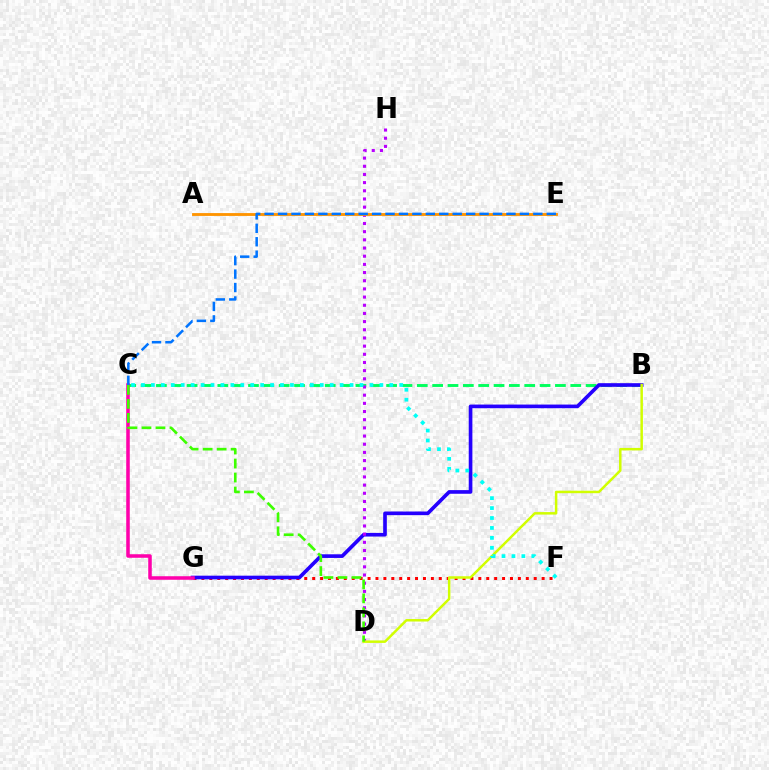{('F', 'G'): [{'color': '#ff0000', 'line_style': 'dotted', 'thickness': 2.15}], ('B', 'C'): [{'color': '#00ff5c', 'line_style': 'dashed', 'thickness': 2.08}], ('B', 'G'): [{'color': '#2500ff', 'line_style': 'solid', 'thickness': 2.63}], ('D', 'H'): [{'color': '#b900ff', 'line_style': 'dotted', 'thickness': 2.22}], ('B', 'D'): [{'color': '#d1ff00', 'line_style': 'solid', 'thickness': 1.79}], ('A', 'E'): [{'color': '#ff9400', 'line_style': 'solid', 'thickness': 2.05}], ('C', 'F'): [{'color': '#00fff6', 'line_style': 'dotted', 'thickness': 2.7}], ('C', 'G'): [{'color': '#ff00ac', 'line_style': 'solid', 'thickness': 2.55}], ('C', 'D'): [{'color': '#3dff00', 'line_style': 'dashed', 'thickness': 1.9}], ('C', 'E'): [{'color': '#0074ff', 'line_style': 'dashed', 'thickness': 1.83}]}